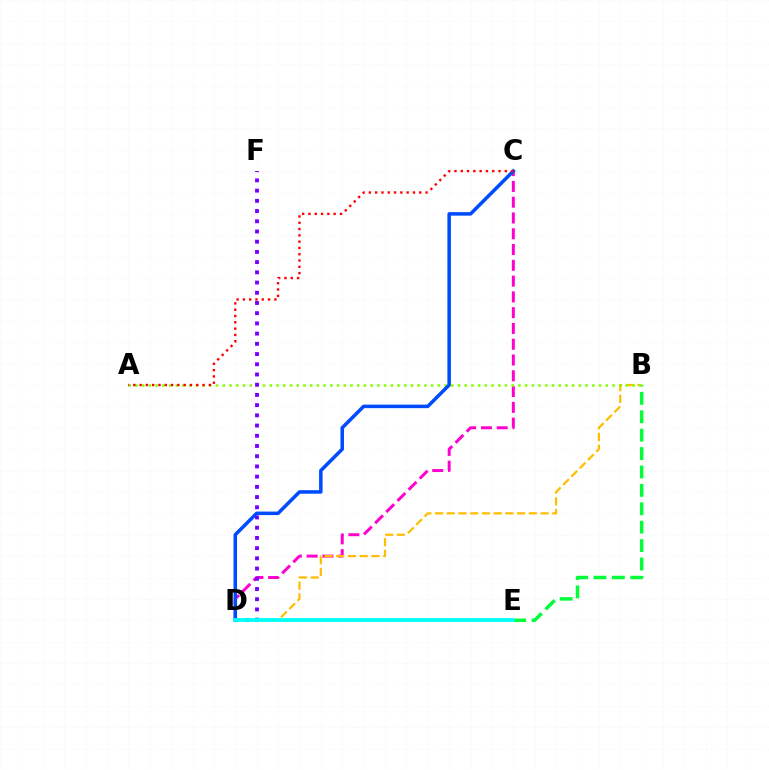{('B', 'E'): [{'color': '#00ff39', 'line_style': 'dashed', 'thickness': 2.5}], ('C', 'D'): [{'color': '#ff00cf', 'line_style': 'dashed', 'thickness': 2.14}, {'color': '#004bff', 'line_style': 'solid', 'thickness': 2.54}], ('B', 'D'): [{'color': '#ffbd00', 'line_style': 'dashed', 'thickness': 1.59}], ('A', 'B'): [{'color': '#84ff00', 'line_style': 'dotted', 'thickness': 1.83}], ('A', 'C'): [{'color': '#ff0000', 'line_style': 'dotted', 'thickness': 1.71}], ('D', 'F'): [{'color': '#7200ff', 'line_style': 'dotted', 'thickness': 2.78}], ('D', 'E'): [{'color': '#00fff6', 'line_style': 'solid', 'thickness': 2.73}]}